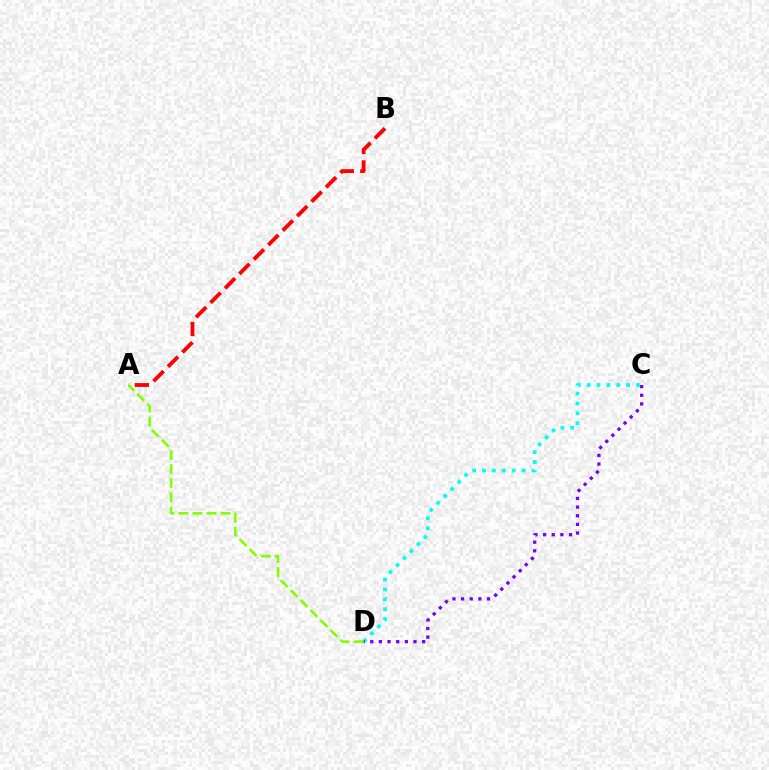{('C', 'D'): [{'color': '#00fff6', 'line_style': 'dotted', 'thickness': 2.68}, {'color': '#7200ff', 'line_style': 'dotted', 'thickness': 2.35}], ('A', 'B'): [{'color': '#ff0000', 'line_style': 'dashed', 'thickness': 2.77}], ('A', 'D'): [{'color': '#84ff00', 'line_style': 'dashed', 'thickness': 1.91}]}